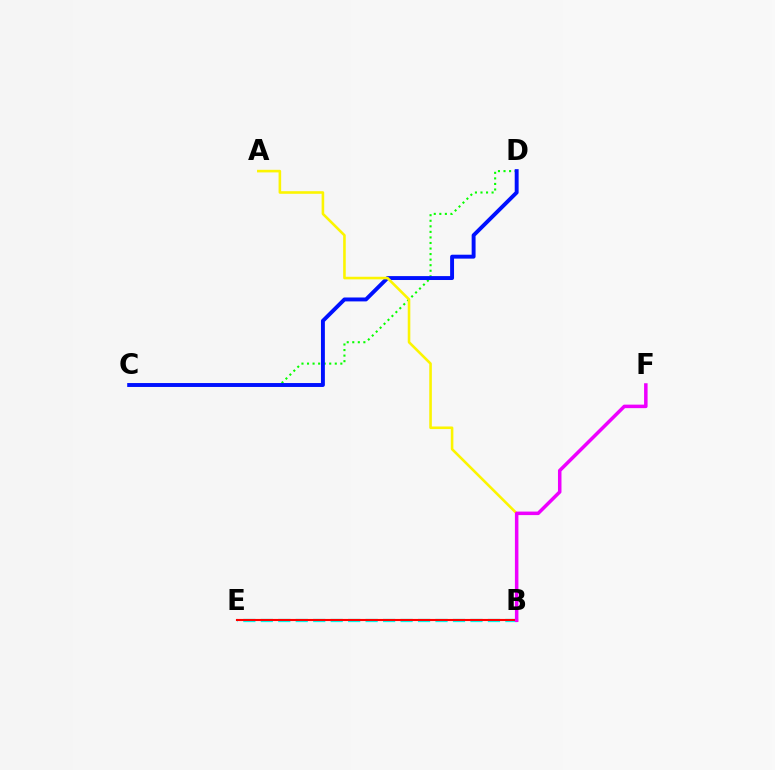{('C', 'D'): [{'color': '#08ff00', 'line_style': 'dotted', 'thickness': 1.51}, {'color': '#0010ff', 'line_style': 'solid', 'thickness': 2.82}], ('B', 'E'): [{'color': '#00fff6', 'line_style': 'dashed', 'thickness': 2.37}, {'color': '#ff0000', 'line_style': 'solid', 'thickness': 1.52}], ('A', 'B'): [{'color': '#fcf500', 'line_style': 'solid', 'thickness': 1.87}], ('B', 'F'): [{'color': '#ee00ff', 'line_style': 'solid', 'thickness': 2.53}]}